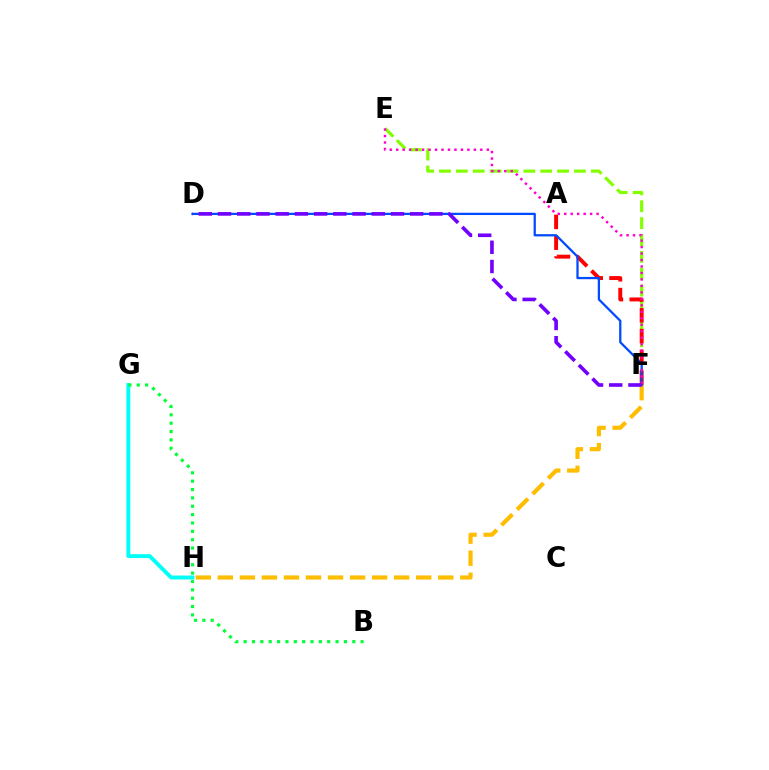{('F', 'H'): [{'color': '#ffbd00', 'line_style': 'dashed', 'thickness': 2.99}], ('E', 'F'): [{'color': '#84ff00', 'line_style': 'dashed', 'thickness': 2.29}, {'color': '#ff00cf', 'line_style': 'dotted', 'thickness': 1.76}], ('A', 'F'): [{'color': '#ff0000', 'line_style': 'dashed', 'thickness': 2.83}], ('D', 'F'): [{'color': '#004bff', 'line_style': 'solid', 'thickness': 1.63}, {'color': '#7200ff', 'line_style': 'dashed', 'thickness': 2.61}], ('G', 'H'): [{'color': '#00fff6', 'line_style': 'solid', 'thickness': 2.82}], ('B', 'G'): [{'color': '#00ff39', 'line_style': 'dotted', 'thickness': 2.27}]}